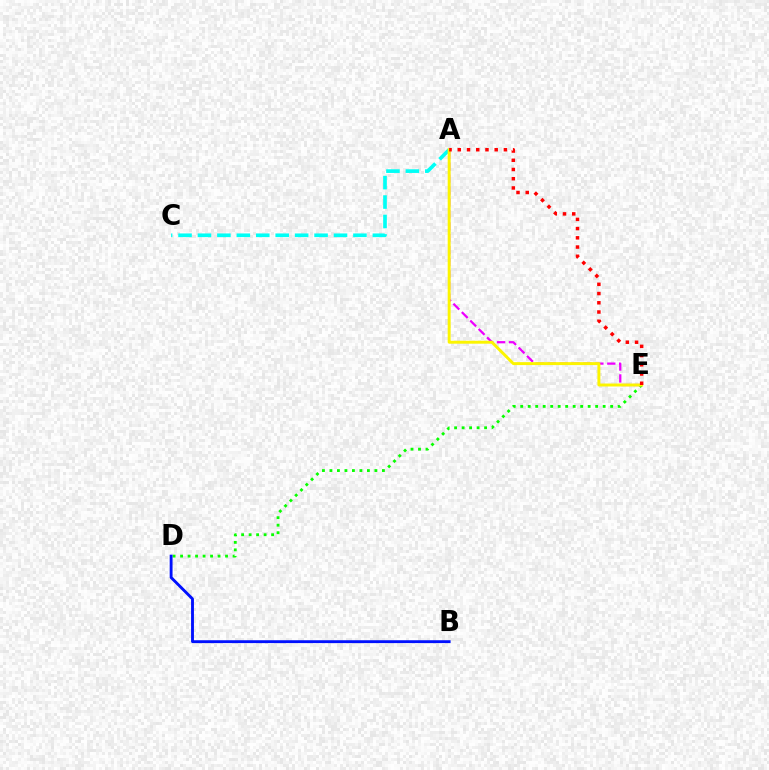{('A', 'C'): [{'color': '#00fff6', 'line_style': 'dashed', 'thickness': 2.64}], ('D', 'E'): [{'color': '#08ff00', 'line_style': 'dotted', 'thickness': 2.04}], ('A', 'E'): [{'color': '#ee00ff', 'line_style': 'dashed', 'thickness': 1.62}, {'color': '#fcf500', 'line_style': 'solid', 'thickness': 2.12}, {'color': '#ff0000', 'line_style': 'dotted', 'thickness': 2.51}], ('B', 'D'): [{'color': '#0010ff', 'line_style': 'solid', 'thickness': 2.06}]}